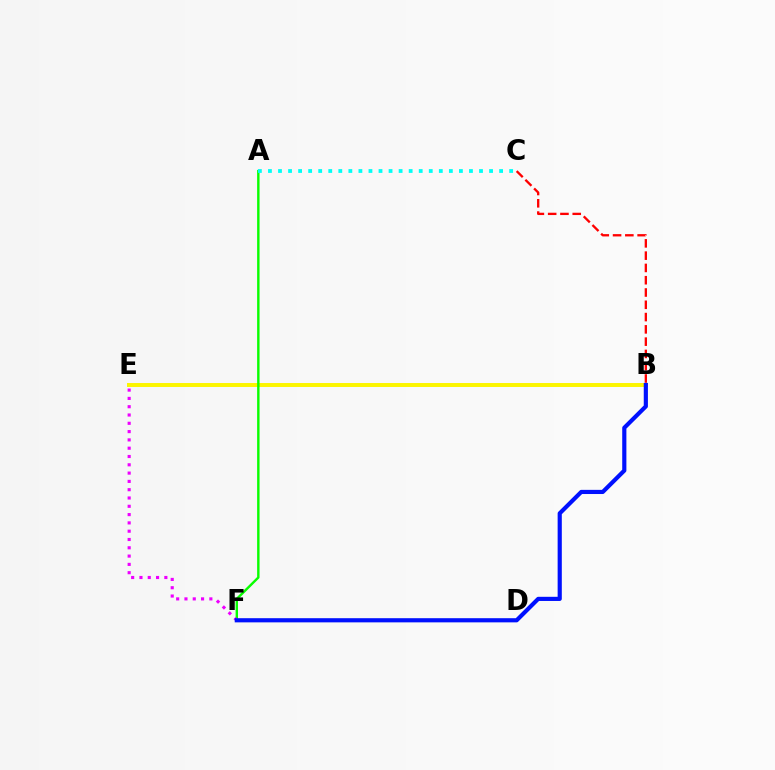{('B', 'C'): [{'color': '#ff0000', 'line_style': 'dashed', 'thickness': 1.67}], ('B', 'E'): [{'color': '#fcf500', 'line_style': 'solid', 'thickness': 2.85}], ('A', 'F'): [{'color': '#08ff00', 'line_style': 'solid', 'thickness': 1.73}], ('E', 'F'): [{'color': '#ee00ff', 'line_style': 'dotted', 'thickness': 2.25}], ('A', 'C'): [{'color': '#00fff6', 'line_style': 'dotted', 'thickness': 2.73}], ('B', 'F'): [{'color': '#0010ff', 'line_style': 'solid', 'thickness': 3.0}]}